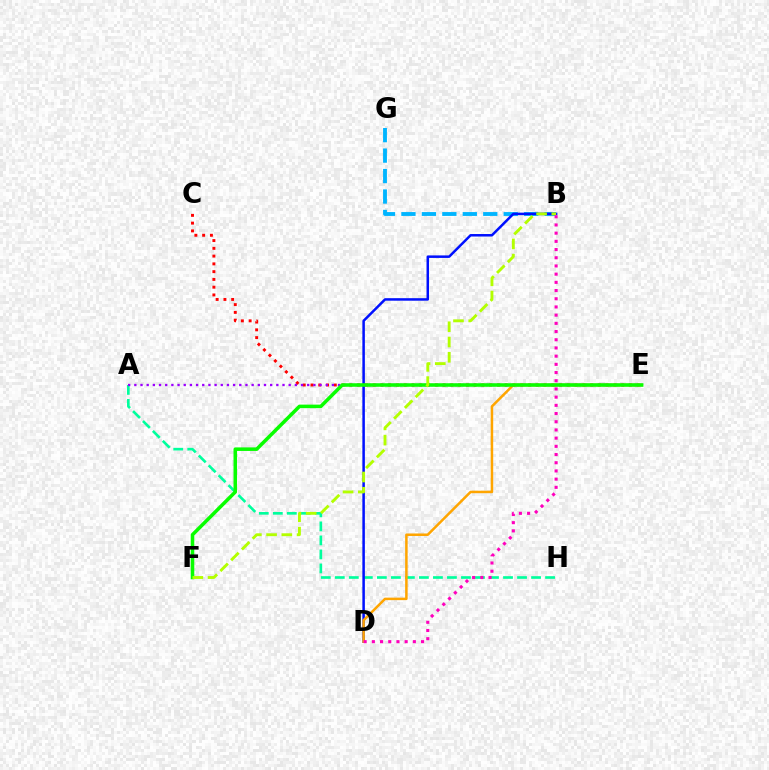{('B', 'G'): [{'color': '#00b5ff', 'line_style': 'dashed', 'thickness': 2.78}], ('C', 'E'): [{'color': '#ff0000', 'line_style': 'dotted', 'thickness': 2.11}], ('A', 'H'): [{'color': '#00ff9d', 'line_style': 'dashed', 'thickness': 1.9}], ('B', 'D'): [{'color': '#0010ff', 'line_style': 'solid', 'thickness': 1.81}, {'color': '#ff00bd', 'line_style': 'dotted', 'thickness': 2.23}], ('A', 'E'): [{'color': '#9b00ff', 'line_style': 'dotted', 'thickness': 1.68}], ('D', 'E'): [{'color': '#ffa500', 'line_style': 'solid', 'thickness': 1.81}], ('E', 'F'): [{'color': '#08ff00', 'line_style': 'solid', 'thickness': 2.55}], ('B', 'F'): [{'color': '#b3ff00', 'line_style': 'dashed', 'thickness': 2.07}]}